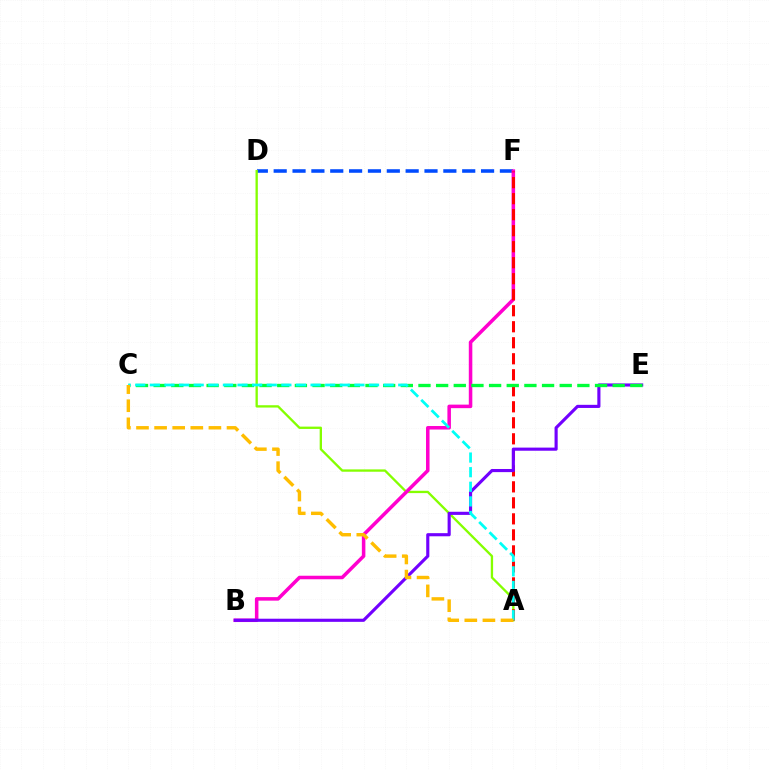{('D', 'F'): [{'color': '#004bff', 'line_style': 'dashed', 'thickness': 2.56}], ('A', 'D'): [{'color': '#84ff00', 'line_style': 'solid', 'thickness': 1.67}], ('B', 'F'): [{'color': '#ff00cf', 'line_style': 'solid', 'thickness': 2.54}], ('A', 'F'): [{'color': '#ff0000', 'line_style': 'dashed', 'thickness': 2.17}], ('B', 'E'): [{'color': '#7200ff', 'line_style': 'solid', 'thickness': 2.25}], ('C', 'E'): [{'color': '#00ff39', 'line_style': 'dashed', 'thickness': 2.4}], ('A', 'C'): [{'color': '#00fff6', 'line_style': 'dashed', 'thickness': 1.98}, {'color': '#ffbd00', 'line_style': 'dashed', 'thickness': 2.46}]}